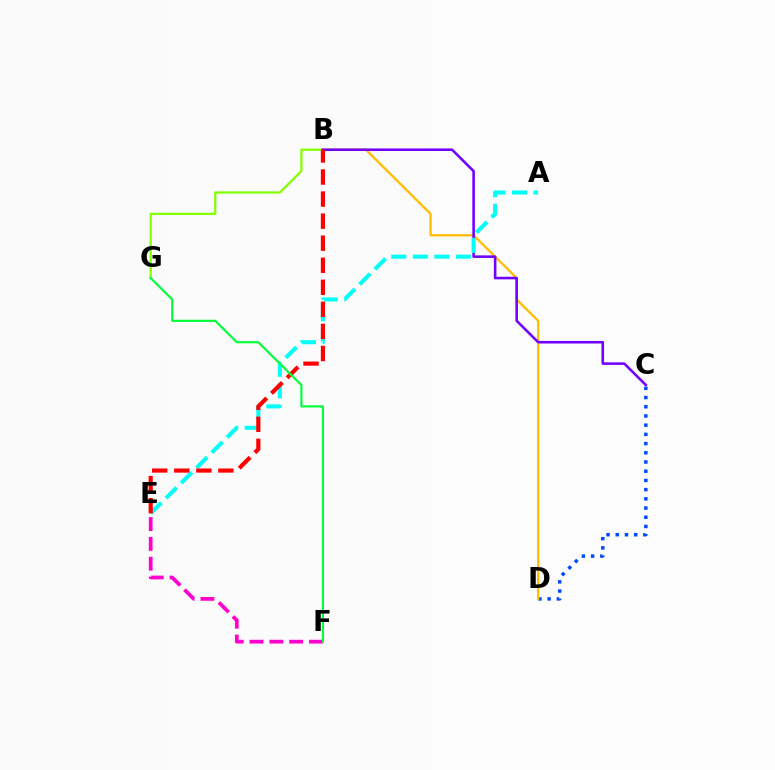{('B', 'G'): [{'color': '#84ff00', 'line_style': 'solid', 'thickness': 1.61}], ('C', 'D'): [{'color': '#004bff', 'line_style': 'dotted', 'thickness': 2.5}], ('B', 'D'): [{'color': '#ffbd00', 'line_style': 'solid', 'thickness': 1.64}], ('B', 'C'): [{'color': '#7200ff', 'line_style': 'solid', 'thickness': 1.85}], ('A', 'E'): [{'color': '#00fff6', 'line_style': 'dashed', 'thickness': 2.93}], ('E', 'F'): [{'color': '#ff00cf', 'line_style': 'dashed', 'thickness': 2.69}], ('B', 'E'): [{'color': '#ff0000', 'line_style': 'dashed', 'thickness': 3.0}], ('F', 'G'): [{'color': '#00ff39', 'line_style': 'solid', 'thickness': 1.55}]}